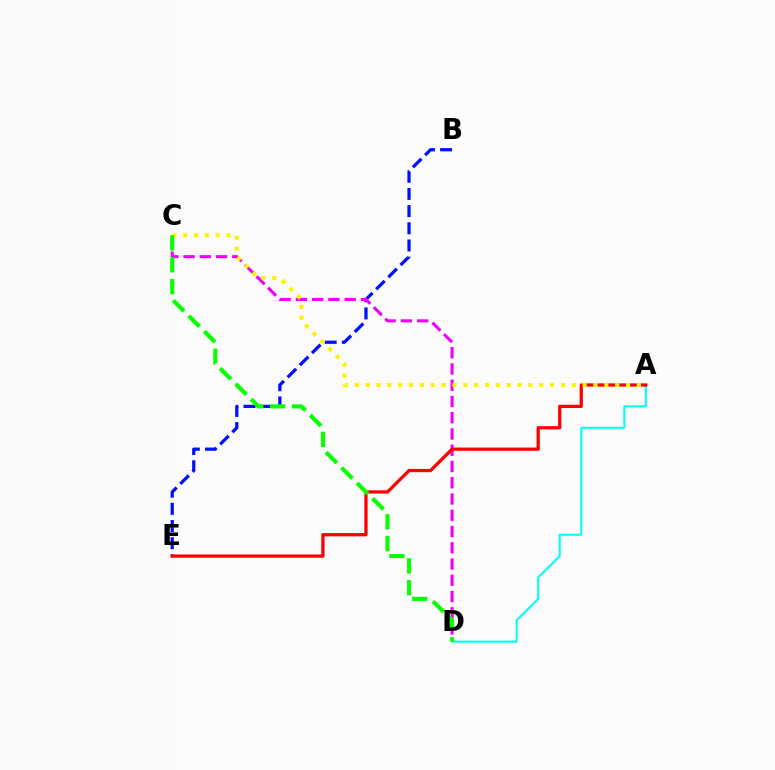{('B', 'E'): [{'color': '#0010ff', 'line_style': 'dashed', 'thickness': 2.33}], ('C', 'D'): [{'color': '#ee00ff', 'line_style': 'dashed', 'thickness': 2.21}, {'color': '#08ff00', 'line_style': 'dashed', 'thickness': 2.97}], ('A', 'D'): [{'color': '#00fff6', 'line_style': 'solid', 'thickness': 1.5}], ('A', 'E'): [{'color': '#ff0000', 'line_style': 'solid', 'thickness': 2.35}], ('A', 'C'): [{'color': '#fcf500', 'line_style': 'dotted', 'thickness': 2.95}]}